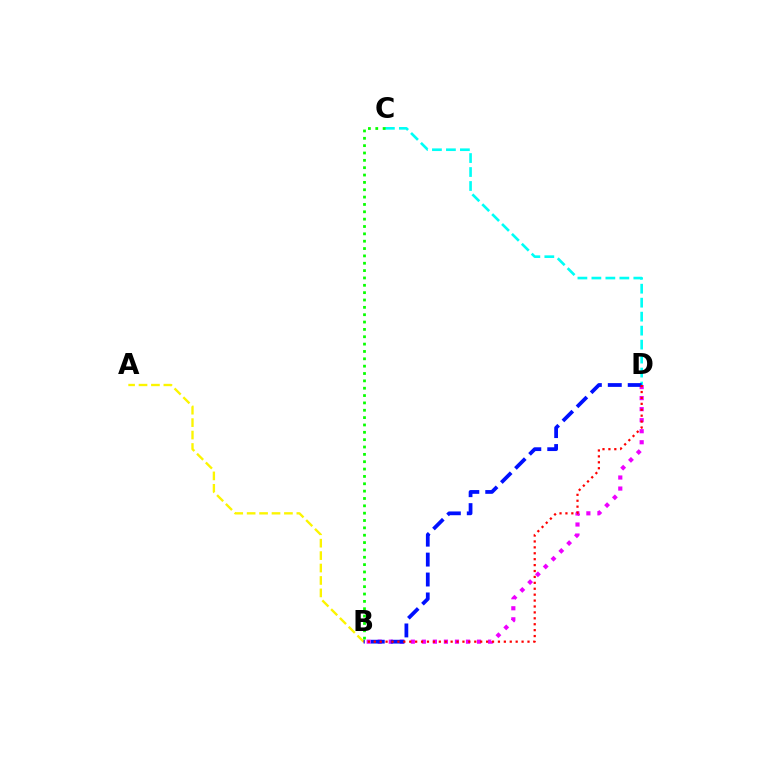{('C', 'D'): [{'color': '#00fff6', 'line_style': 'dashed', 'thickness': 1.9}], ('A', 'B'): [{'color': '#fcf500', 'line_style': 'dashed', 'thickness': 1.69}], ('B', 'D'): [{'color': '#ee00ff', 'line_style': 'dotted', 'thickness': 3.0}, {'color': '#0010ff', 'line_style': 'dashed', 'thickness': 2.71}, {'color': '#ff0000', 'line_style': 'dotted', 'thickness': 1.61}], ('B', 'C'): [{'color': '#08ff00', 'line_style': 'dotted', 'thickness': 2.0}]}